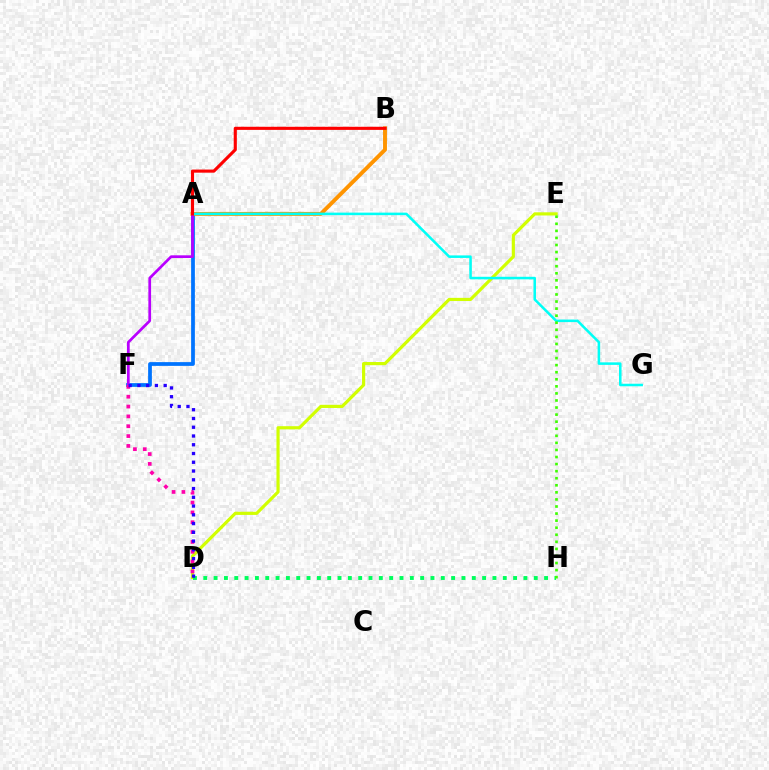{('D', 'E'): [{'color': '#d1ff00', 'line_style': 'solid', 'thickness': 2.28}], ('A', 'F'): [{'color': '#0074ff', 'line_style': 'solid', 'thickness': 2.7}, {'color': '#b900ff', 'line_style': 'solid', 'thickness': 1.96}], ('A', 'B'): [{'color': '#ff9400', 'line_style': 'solid', 'thickness': 2.82}, {'color': '#ff0000', 'line_style': 'solid', 'thickness': 2.24}], ('A', 'G'): [{'color': '#00fff6', 'line_style': 'solid', 'thickness': 1.82}], ('D', 'H'): [{'color': '#00ff5c', 'line_style': 'dotted', 'thickness': 2.81}], ('D', 'F'): [{'color': '#ff00ac', 'line_style': 'dotted', 'thickness': 2.67}, {'color': '#2500ff', 'line_style': 'dotted', 'thickness': 2.38}], ('E', 'H'): [{'color': '#3dff00', 'line_style': 'dotted', 'thickness': 1.92}]}